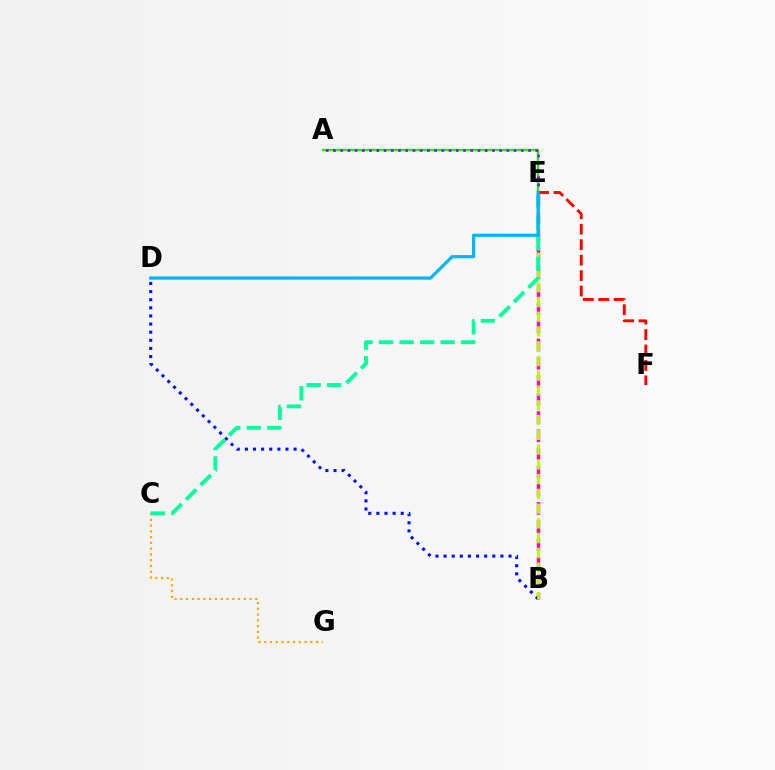{('C', 'G'): [{'color': '#ffa500', 'line_style': 'dotted', 'thickness': 1.57}], ('B', 'E'): [{'color': '#ff00bd', 'line_style': 'dashed', 'thickness': 2.47}, {'color': '#b3ff00', 'line_style': 'dashed', 'thickness': 2.01}], ('E', 'F'): [{'color': '#ff0000', 'line_style': 'dashed', 'thickness': 2.1}], ('B', 'D'): [{'color': '#0010ff', 'line_style': 'dotted', 'thickness': 2.21}], ('A', 'E'): [{'color': '#08ff00', 'line_style': 'solid', 'thickness': 1.65}, {'color': '#9b00ff', 'line_style': 'dotted', 'thickness': 1.96}], ('C', 'E'): [{'color': '#00ff9d', 'line_style': 'dashed', 'thickness': 2.79}], ('D', 'E'): [{'color': '#00b5ff', 'line_style': 'solid', 'thickness': 2.31}]}